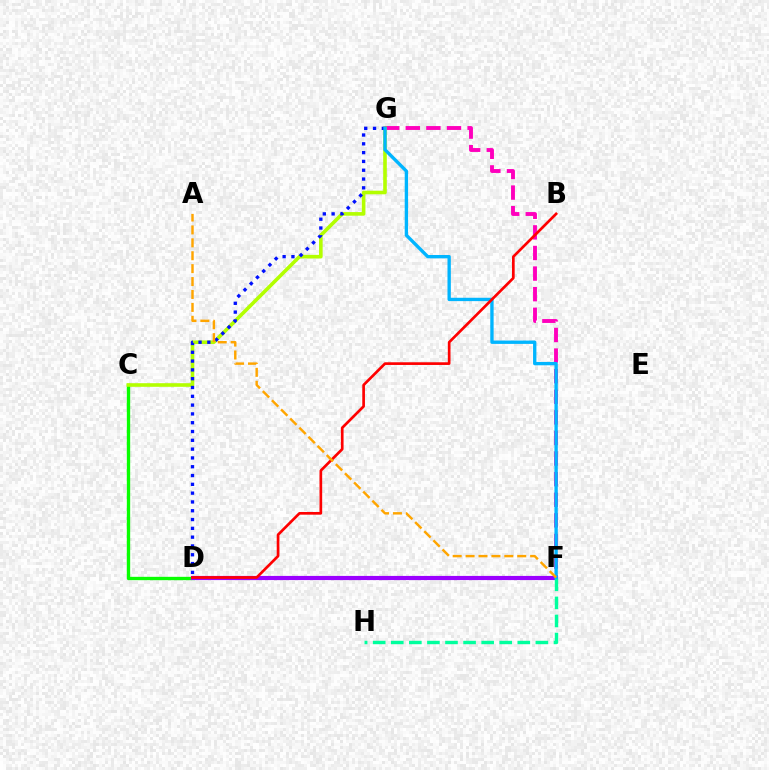{('C', 'D'): [{'color': '#08ff00', 'line_style': 'solid', 'thickness': 2.41}], ('F', 'G'): [{'color': '#ff00bd', 'line_style': 'dashed', 'thickness': 2.8}, {'color': '#00b5ff', 'line_style': 'solid', 'thickness': 2.41}], ('C', 'G'): [{'color': '#b3ff00', 'line_style': 'solid', 'thickness': 2.6}], ('D', 'G'): [{'color': '#0010ff', 'line_style': 'dotted', 'thickness': 2.39}], ('D', 'F'): [{'color': '#9b00ff', 'line_style': 'solid', 'thickness': 2.99}], ('F', 'H'): [{'color': '#00ff9d', 'line_style': 'dashed', 'thickness': 2.46}], ('B', 'D'): [{'color': '#ff0000', 'line_style': 'solid', 'thickness': 1.93}], ('A', 'F'): [{'color': '#ffa500', 'line_style': 'dashed', 'thickness': 1.75}]}